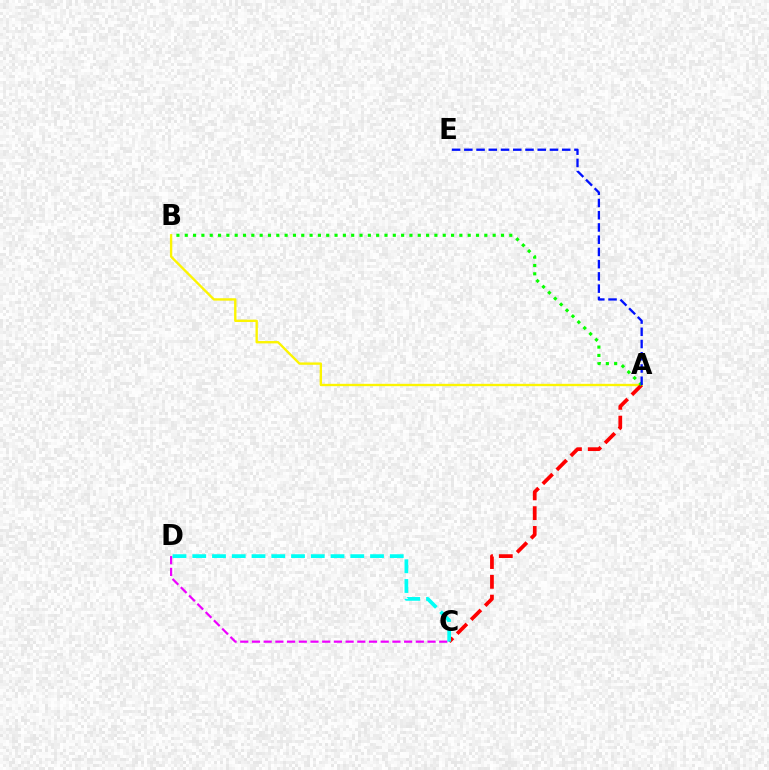{('A', 'B'): [{'color': '#fcf500', 'line_style': 'solid', 'thickness': 1.7}, {'color': '#08ff00', 'line_style': 'dotted', 'thickness': 2.26}], ('A', 'C'): [{'color': '#ff0000', 'line_style': 'dashed', 'thickness': 2.69}], ('C', 'D'): [{'color': '#ee00ff', 'line_style': 'dashed', 'thickness': 1.59}, {'color': '#00fff6', 'line_style': 'dashed', 'thickness': 2.68}], ('A', 'E'): [{'color': '#0010ff', 'line_style': 'dashed', 'thickness': 1.66}]}